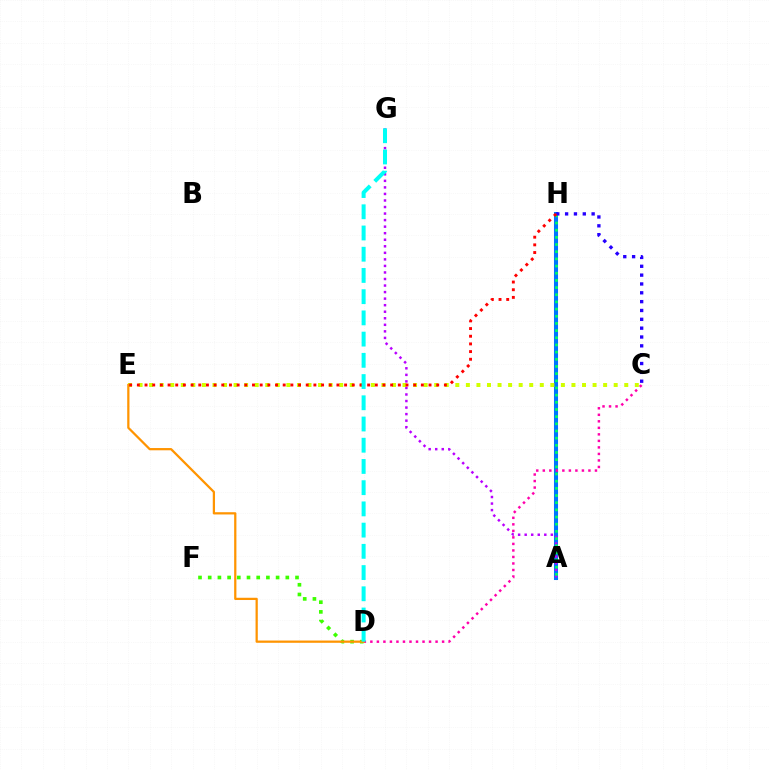{('A', 'H'): [{'color': '#0074ff', 'line_style': 'solid', 'thickness': 2.91}, {'color': '#00ff5c', 'line_style': 'dotted', 'thickness': 1.95}], ('A', 'G'): [{'color': '#b900ff', 'line_style': 'dotted', 'thickness': 1.78}], ('D', 'F'): [{'color': '#3dff00', 'line_style': 'dotted', 'thickness': 2.64}], ('C', 'D'): [{'color': '#ff00ac', 'line_style': 'dotted', 'thickness': 1.77}], ('C', 'E'): [{'color': '#d1ff00', 'line_style': 'dotted', 'thickness': 2.87}], ('D', 'E'): [{'color': '#ff9400', 'line_style': 'solid', 'thickness': 1.62}], ('C', 'H'): [{'color': '#2500ff', 'line_style': 'dotted', 'thickness': 2.4}], ('E', 'H'): [{'color': '#ff0000', 'line_style': 'dotted', 'thickness': 2.09}], ('D', 'G'): [{'color': '#00fff6', 'line_style': 'dashed', 'thickness': 2.88}]}